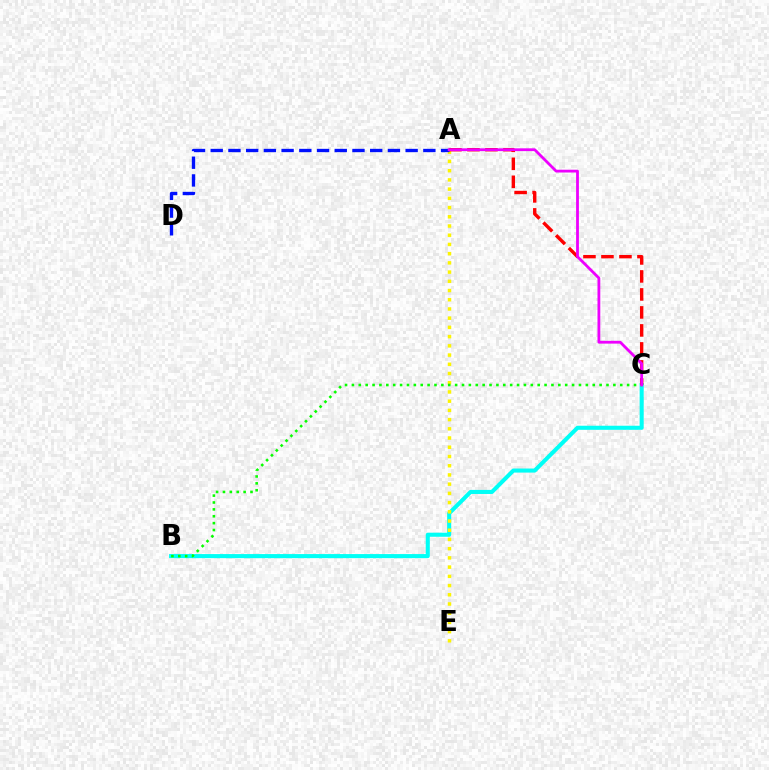{('B', 'C'): [{'color': '#00fff6', 'line_style': 'solid', 'thickness': 2.93}, {'color': '#08ff00', 'line_style': 'dotted', 'thickness': 1.87}], ('A', 'E'): [{'color': '#fcf500', 'line_style': 'dotted', 'thickness': 2.5}], ('A', 'C'): [{'color': '#ff0000', 'line_style': 'dashed', 'thickness': 2.44}, {'color': '#ee00ff', 'line_style': 'solid', 'thickness': 2.01}], ('A', 'D'): [{'color': '#0010ff', 'line_style': 'dashed', 'thickness': 2.41}]}